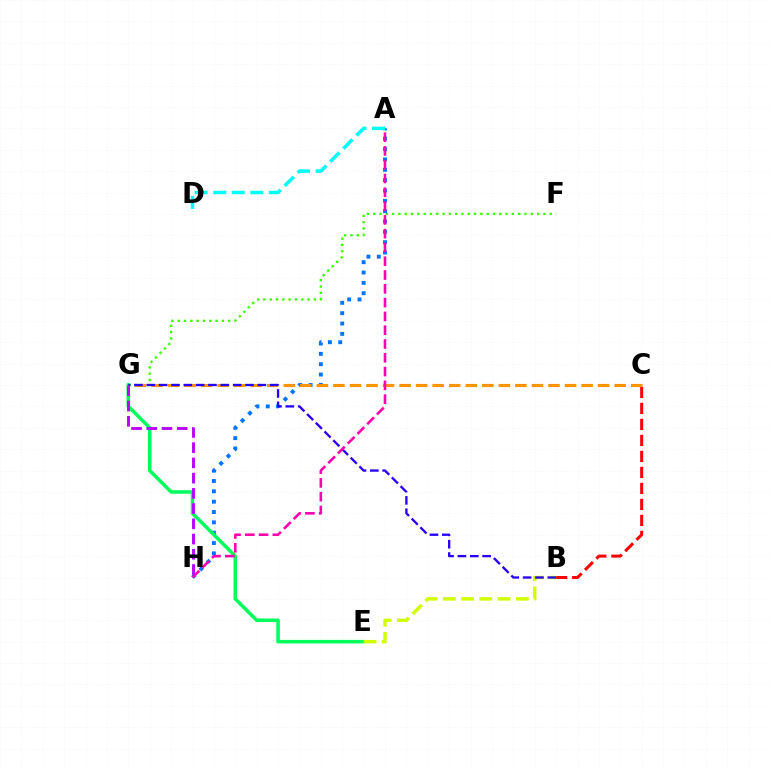{('F', 'G'): [{'color': '#3dff00', 'line_style': 'dotted', 'thickness': 1.71}], ('A', 'H'): [{'color': '#0074ff', 'line_style': 'dotted', 'thickness': 2.81}, {'color': '#ff00ac', 'line_style': 'dashed', 'thickness': 1.87}], ('B', 'C'): [{'color': '#ff0000', 'line_style': 'dashed', 'thickness': 2.17}], ('C', 'G'): [{'color': '#ff9400', 'line_style': 'dashed', 'thickness': 2.25}], ('E', 'G'): [{'color': '#00ff5c', 'line_style': 'solid', 'thickness': 2.54}], ('B', 'E'): [{'color': '#d1ff00', 'line_style': 'dashed', 'thickness': 2.48}], ('A', 'D'): [{'color': '#00fff6', 'line_style': 'dashed', 'thickness': 2.52}], ('B', 'G'): [{'color': '#2500ff', 'line_style': 'dashed', 'thickness': 1.68}], ('G', 'H'): [{'color': '#b900ff', 'line_style': 'dashed', 'thickness': 2.07}]}